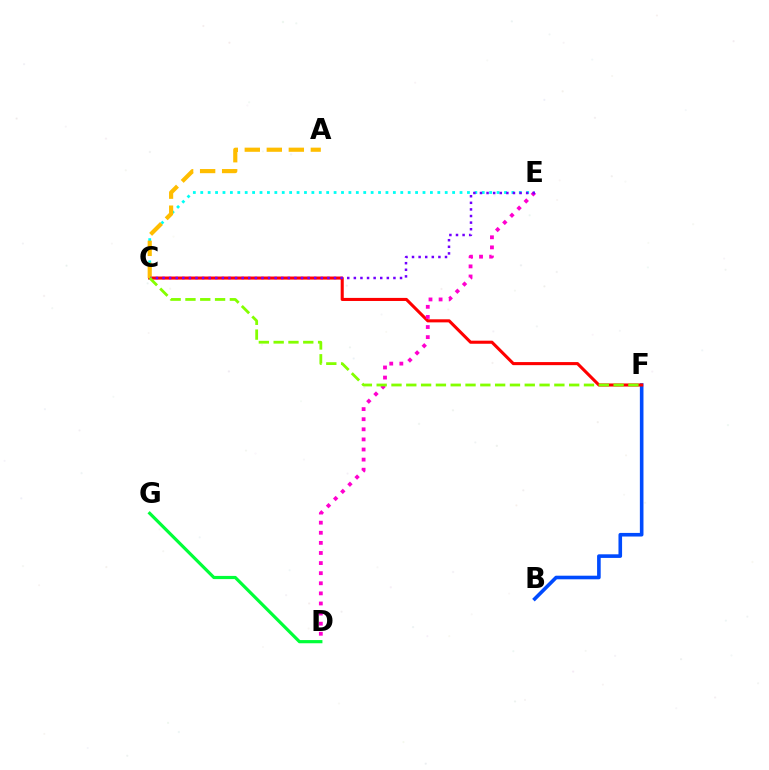{('D', 'G'): [{'color': '#00ff39', 'line_style': 'solid', 'thickness': 2.29}], ('B', 'F'): [{'color': '#004bff', 'line_style': 'solid', 'thickness': 2.6}], ('C', 'E'): [{'color': '#00fff6', 'line_style': 'dotted', 'thickness': 2.01}, {'color': '#7200ff', 'line_style': 'dotted', 'thickness': 1.79}], ('C', 'F'): [{'color': '#ff0000', 'line_style': 'solid', 'thickness': 2.21}, {'color': '#84ff00', 'line_style': 'dashed', 'thickness': 2.01}], ('A', 'C'): [{'color': '#ffbd00', 'line_style': 'dashed', 'thickness': 2.99}], ('D', 'E'): [{'color': '#ff00cf', 'line_style': 'dotted', 'thickness': 2.74}]}